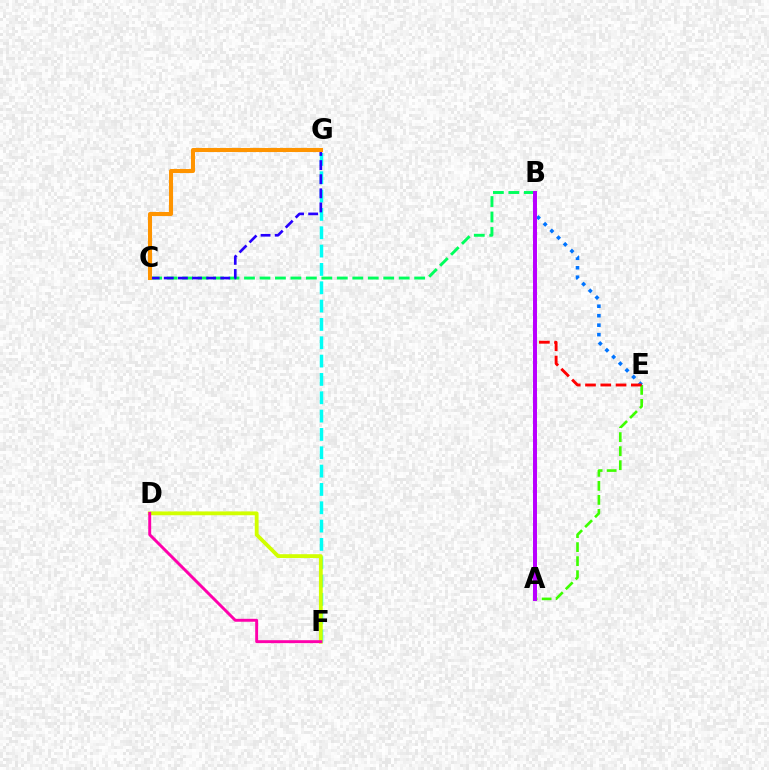{('F', 'G'): [{'color': '#00fff6', 'line_style': 'dashed', 'thickness': 2.49}], ('B', 'E'): [{'color': '#0074ff', 'line_style': 'dotted', 'thickness': 2.57}, {'color': '#ff0000', 'line_style': 'dashed', 'thickness': 2.08}], ('B', 'C'): [{'color': '#00ff5c', 'line_style': 'dashed', 'thickness': 2.1}], ('A', 'E'): [{'color': '#3dff00', 'line_style': 'dashed', 'thickness': 1.91}], ('D', 'F'): [{'color': '#d1ff00', 'line_style': 'solid', 'thickness': 2.75}, {'color': '#ff00ac', 'line_style': 'solid', 'thickness': 2.11}], ('A', 'B'): [{'color': '#b900ff', 'line_style': 'solid', 'thickness': 2.88}], ('C', 'G'): [{'color': '#2500ff', 'line_style': 'dashed', 'thickness': 1.92}, {'color': '#ff9400', 'line_style': 'solid', 'thickness': 2.93}]}